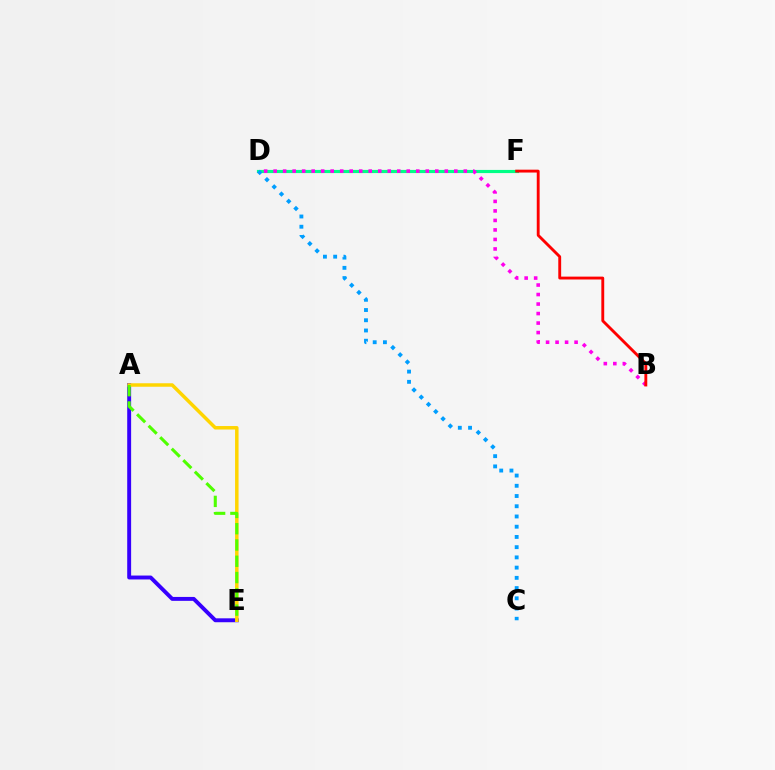{('D', 'F'): [{'color': '#00ff86', 'line_style': 'solid', 'thickness': 2.27}], ('B', 'D'): [{'color': '#ff00ed', 'line_style': 'dotted', 'thickness': 2.58}], ('B', 'F'): [{'color': '#ff0000', 'line_style': 'solid', 'thickness': 2.06}], ('A', 'E'): [{'color': '#3700ff', 'line_style': 'solid', 'thickness': 2.82}, {'color': '#ffd500', 'line_style': 'solid', 'thickness': 2.51}, {'color': '#4fff00', 'line_style': 'dashed', 'thickness': 2.21}], ('C', 'D'): [{'color': '#009eff', 'line_style': 'dotted', 'thickness': 2.78}]}